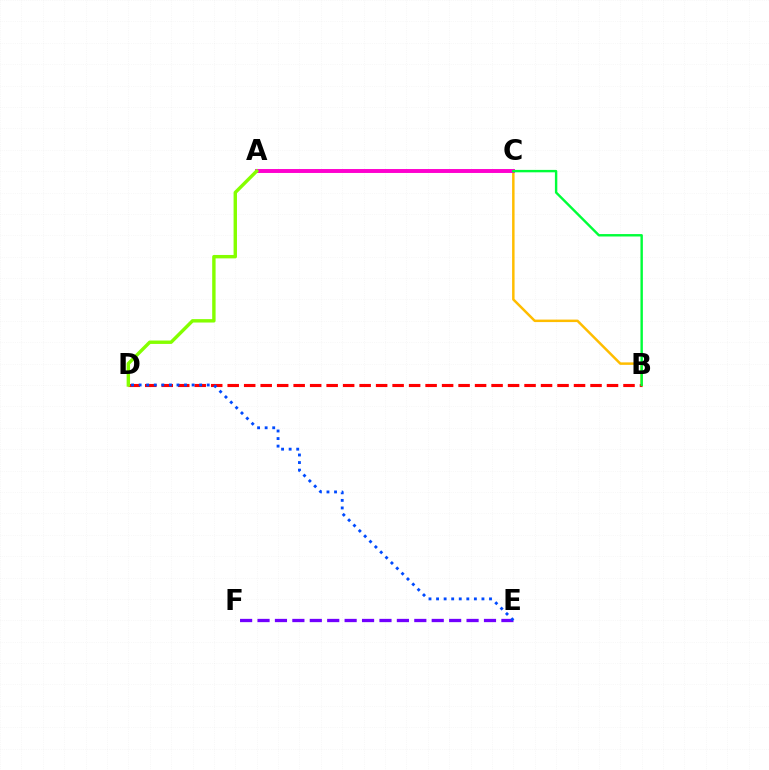{('B', 'C'): [{'color': '#ffbd00', 'line_style': 'solid', 'thickness': 1.79}, {'color': '#00ff39', 'line_style': 'solid', 'thickness': 1.74}], ('E', 'F'): [{'color': '#7200ff', 'line_style': 'dashed', 'thickness': 2.37}], ('B', 'D'): [{'color': '#ff0000', 'line_style': 'dashed', 'thickness': 2.24}], ('A', 'C'): [{'color': '#00fff6', 'line_style': 'solid', 'thickness': 1.52}, {'color': '#ff00cf', 'line_style': 'solid', 'thickness': 2.82}], ('D', 'E'): [{'color': '#004bff', 'line_style': 'dotted', 'thickness': 2.06}], ('A', 'D'): [{'color': '#84ff00', 'line_style': 'solid', 'thickness': 2.45}]}